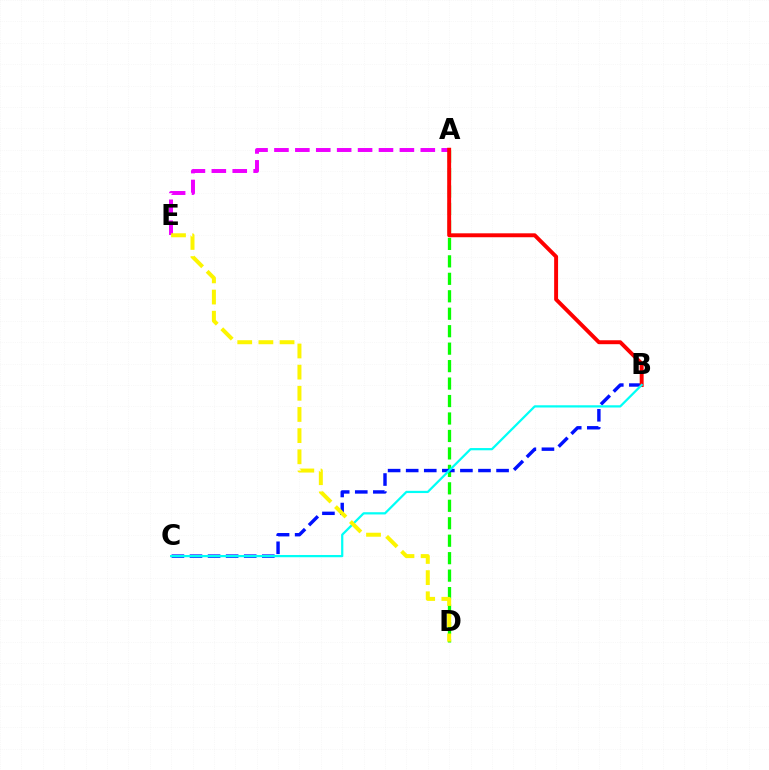{('A', 'D'): [{'color': '#08ff00', 'line_style': 'dashed', 'thickness': 2.37}], ('B', 'C'): [{'color': '#0010ff', 'line_style': 'dashed', 'thickness': 2.46}, {'color': '#00fff6', 'line_style': 'solid', 'thickness': 1.61}], ('A', 'E'): [{'color': '#ee00ff', 'line_style': 'dashed', 'thickness': 2.84}], ('A', 'B'): [{'color': '#ff0000', 'line_style': 'solid', 'thickness': 2.83}], ('D', 'E'): [{'color': '#fcf500', 'line_style': 'dashed', 'thickness': 2.87}]}